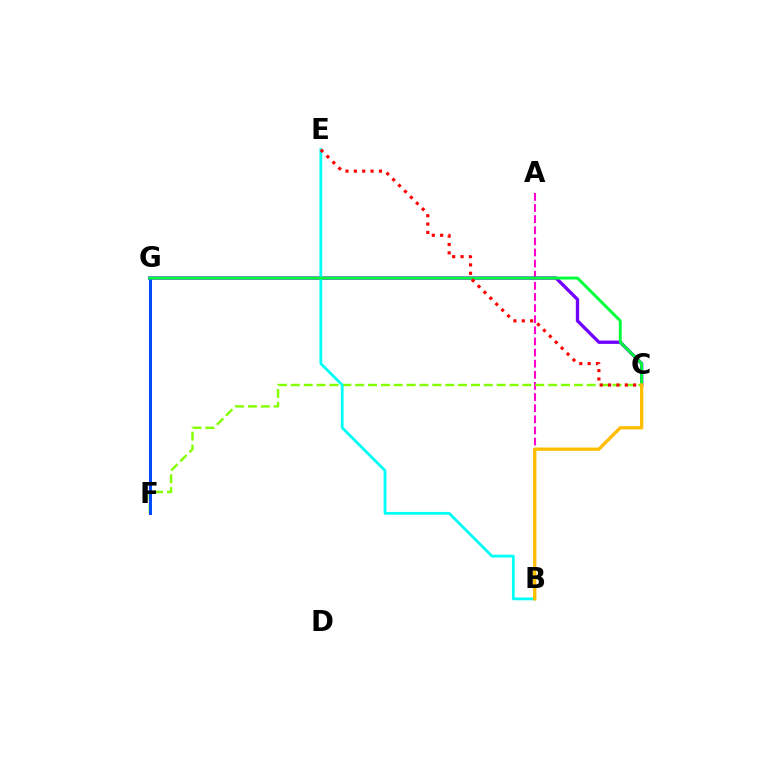{('A', 'B'): [{'color': '#ff00cf', 'line_style': 'dashed', 'thickness': 1.51}], ('C', 'G'): [{'color': '#7200ff', 'line_style': 'solid', 'thickness': 2.4}, {'color': '#00ff39', 'line_style': 'solid', 'thickness': 2.1}], ('C', 'F'): [{'color': '#84ff00', 'line_style': 'dashed', 'thickness': 1.75}], ('F', 'G'): [{'color': '#004bff', 'line_style': 'solid', 'thickness': 2.15}], ('B', 'E'): [{'color': '#00fff6', 'line_style': 'solid', 'thickness': 2.0}], ('C', 'E'): [{'color': '#ff0000', 'line_style': 'dotted', 'thickness': 2.27}], ('B', 'C'): [{'color': '#ffbd00', 'line_style': 'solid', 'thickness': 2.36}]}